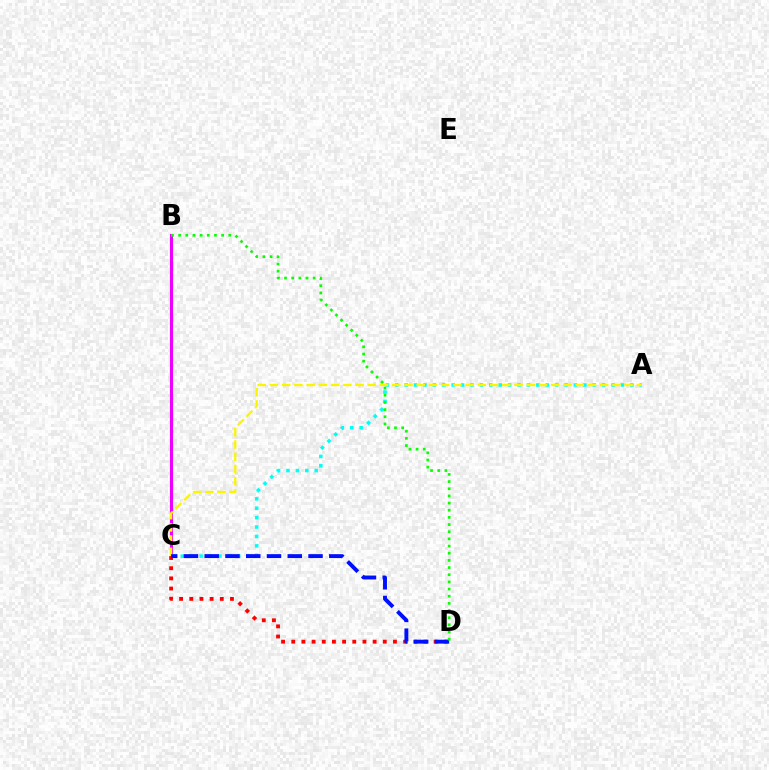{('B', 'C'): [{'color': '#ee00ff', 'line_style': 'solid', 'thickness': 2.25}], ('C', 'D'): [{'color': '#ff0000', 'line_style': 'dotted', 'thickness': 2.76}, {'color': '#0010ff', 'line_style': 'dashed', 'thickness': 2.82}], ('A', 'C'): [{'color': '#00fff6', 'line_style': 'dotted', 'thickness': 2.56}, {'color': '#fcf500', 'line_style': 'dashed', 'thickness': 1.66}], ('B', 'D'): [{'color': '#08ff00', 'line_style': 'dotted', 'thickness': 1.95}]}